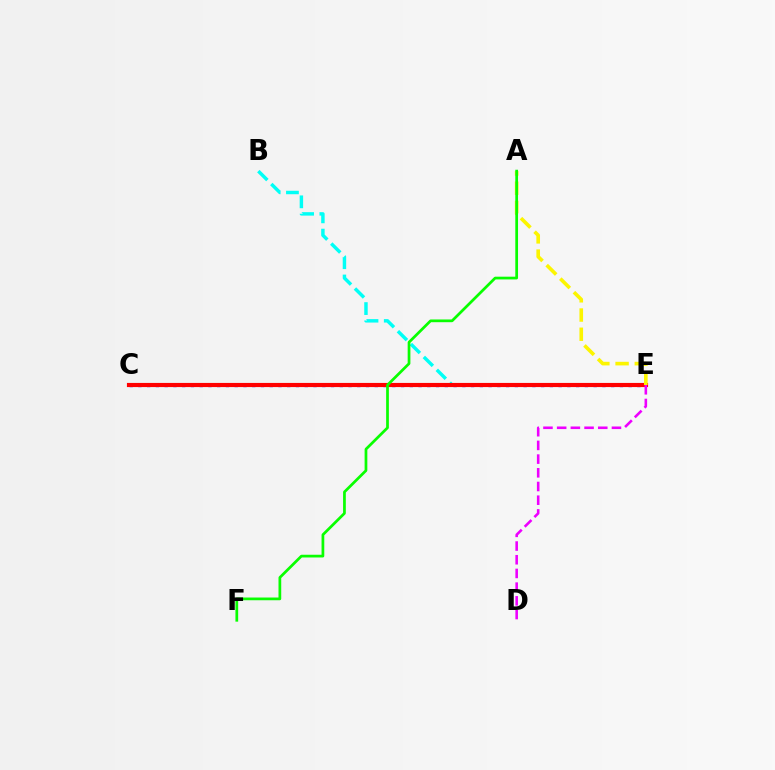{('C', 'E'): [{'color': '#0010ff', 'line_style': 'dotted', 'thickness': 2.38}, {'color': '#ff0000', 'line_style': 'solid', 'thickness': 2.98}], ('B', 'E'): [{'color': '#00fff6', 'line_style': 'dashed', 'thickness': 2.48}], ('A', 'E'): [{'color': '#fcf500', 'line_style': 'dashed', 'thickness': 2.61}], ('D', 'E'): [{'color': '#ee00ff', 'line_style': 'dashed', 'thickness': 1.86}], ('A', 'F'): [{'color': '#08ff00', 'line_style': 'solid', 'thickness': 1.97}]}